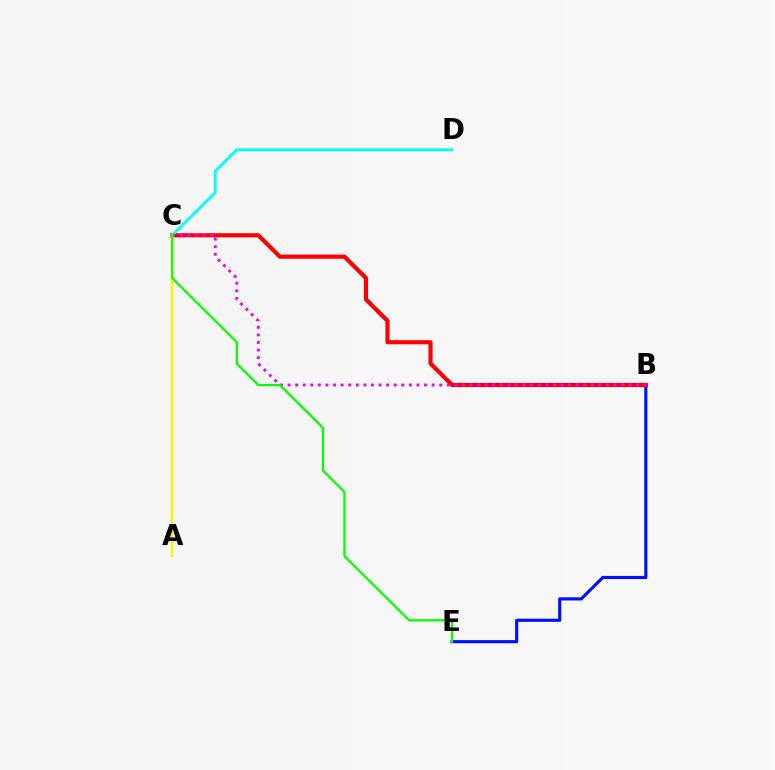{('B', 'E'): [{'color': '#0010ff', 'line_style': 'solid', 'thickness': 2.27}], ('B', 'C'): [{'color': '#ff0000', 'line_style': 'solid', 'thickness': 2.98}, {'color': '#ee00ff', 'line_style': 'dotted', 'thickness': 2.06}], ('C', 'D'): [{'color': '#00fff6', 'line_style': 'solid', 'thickness': 2.03}], ('A', 'C'): [{'color': '#fcf500', 'line_style': 'solid', 'thickness': 1.79}], ('C', 'E'): [{'color': '#08ff00', 'line_style': 'solid', 'thickness': 1.63}]}